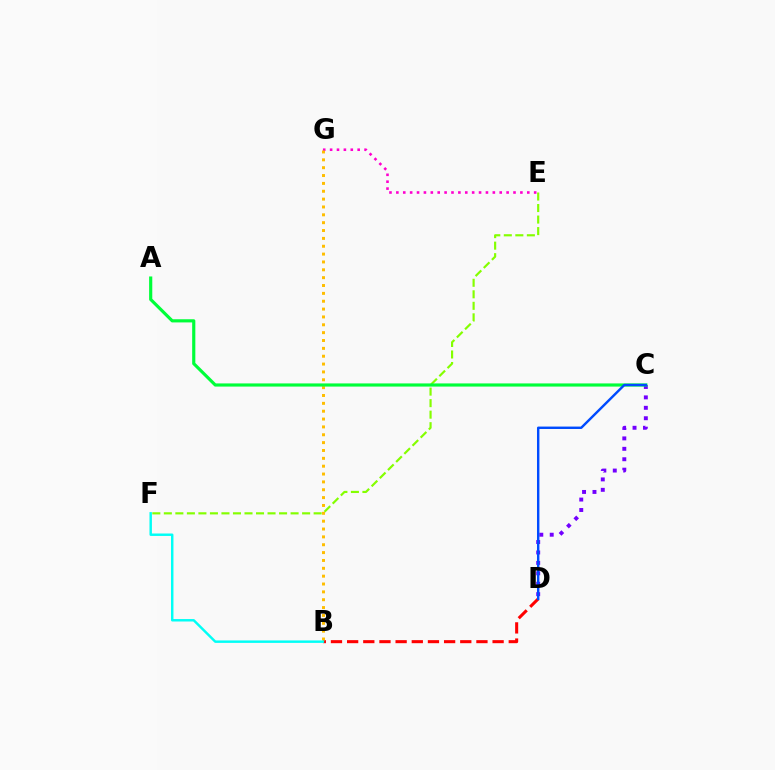{('B', 'D'): [{'color': '#ff0000', 'line_style': 'dashed', 'thickness': 2.2}], ('E', 'G'): [{'color': '#ff00cf', 'line_style': 'dotted', 'thickness': 1.87}], ('E', 'F'): [{'color': '#84ff00', 'line_style': 'dashed', 'thickness': 1.57}], ('B', 'G'): [{'color': '#ffbd00', 'line_style': 'dotted', 'thickness': 2.13}], ('C', 'D'): [{'color': '#7200ff', 'line_style': 'dotted', 'thickness': 2.83}, {'color': '#004bff', 'line_style': 'solid', 'thickness': 1.74}], ('B', 'F'): [{'color': '#00fff6', 'line_style': 'solid', 'thickness': 1.76}], ('A', 'C'): [{'color': '#00ff39', 'line_style': 'solid', 'thickness': 2.28}]}